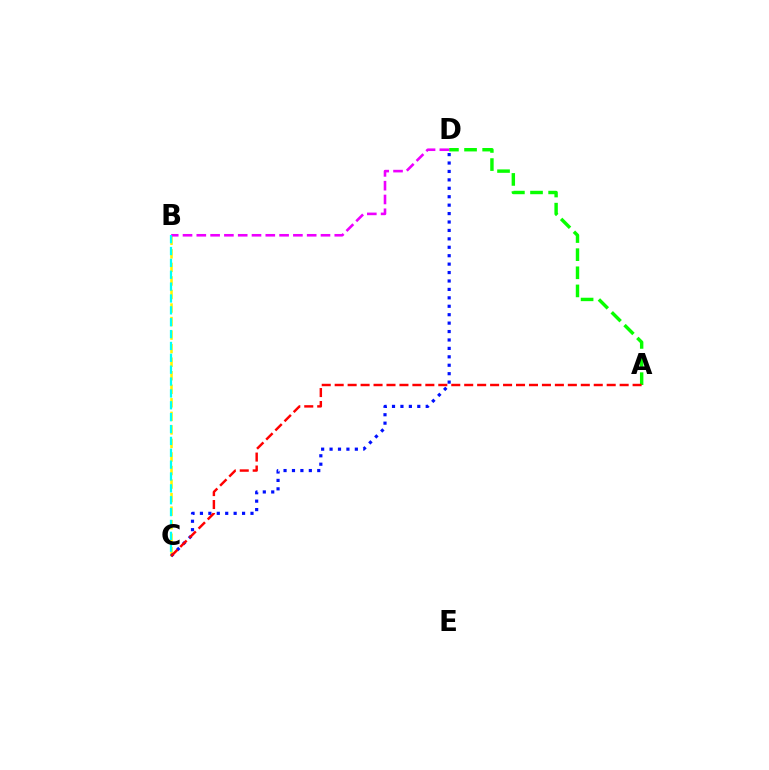{('B', 'C'): [{'color': '#fcf500', 'line_style': 'dashed', 'thickness': 1.84}, {'color': '#00fff6', 'line_style': 'dashed', 'thickness': 1.61}], ('C', 'D'): [{'color': '#0010ff', 'line_style': 'dotted', 'thickness': 2.29}], ('A', 'D'): [{'color': '#08ff00', 'line_style': 'dashed', 'thickness': 2.46}], ('B', 'D'): [{'color': '#ee00ff', 'line_style': 'dashed', 'thickness': 1.87}], ('A', 'C'): [{'color': '#ff0000', 'line_style': 'dashed', 'thickness': 1.76}]}